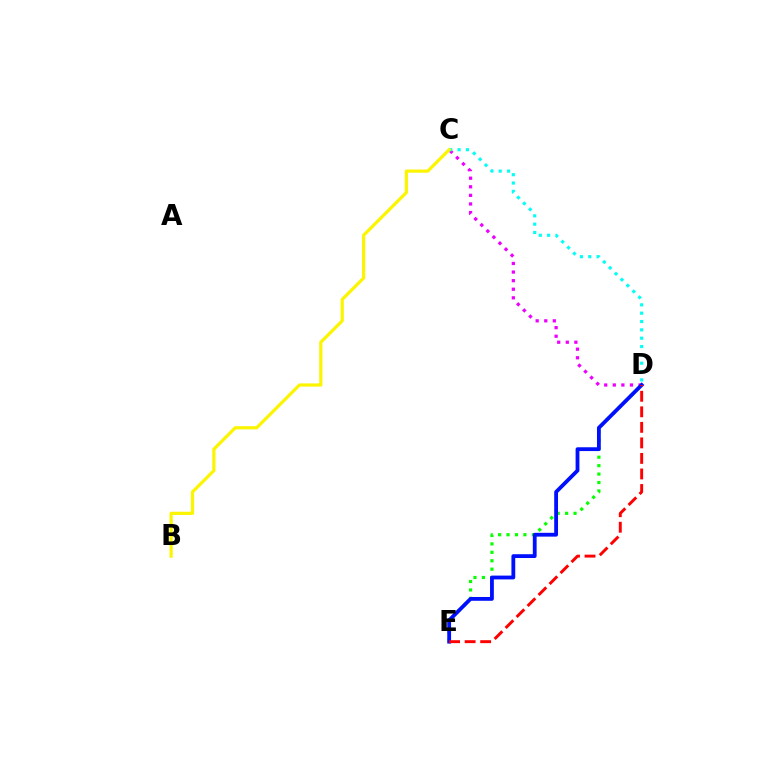{('C', 'D'): [{'color': '#ee00ff', 'line_style': 'dotted', 'thickness': 2.33}, {'color': '#00fff6', 'line_style': 'dotted', 'thickness': 2.26}], ('D', 'E'): [{'color': '#08ff00', 'line_style': 'dotted', 'thickness': 2.29}, {'color': '#0010ff', 'line_style': 'solid', 'thickness': 2.74}, {'color': '#ff0000', 'line_style': 'dashed', 'thickness': 2.11}], ('B', 'C'): [{'color': '#fcf500', 'line_style': 'solid', 'thickness': 2.3}]}